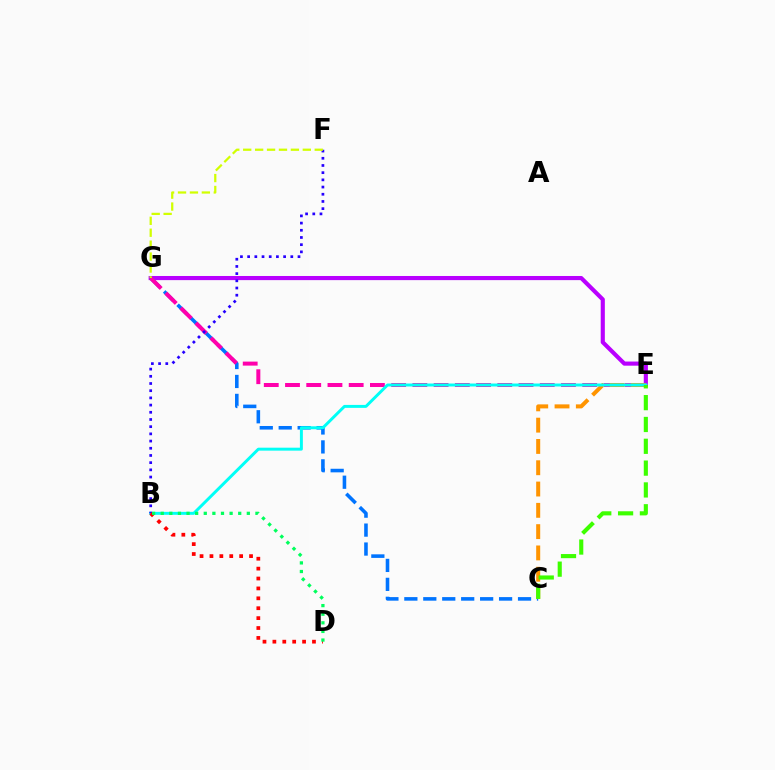{('E', 'G'): [{'color': '#b900ff', 'line_style': 'solid', 'thickness': 2.98}, {'color': '#ff00ac', 'line_style': 'dashed', 'thickness': 2.88}], ('C', 'G'): [{'color': '#0074ff', 'line_style': 'dashed', 'thickness': 2.57}], ('C', 'E'): [{'color': '#ff9400', 'line_style': 'dashed', 'thickness': 2.89}, {'color': '#3dff00', 'line_style': 'dashed', 'thickness': 2.96}], ('B', 'E'): [{'color': '#00fff6', 'line_style': 'solid', 'thickness': 2.12}], ('B', 'F'): [{'color': '#2500ff', 'line_style': 'dotted', 'thickness': 1.95}], ('F', 'G'): [{'color': '#d1ff00', 'line_style': 'dashed', 'thickness': 1.62}], ('B', 'D'): [{'color': '#ff0000', 'line_style': 'dotted', 'thickness': 2.69}, {'color': '#00ff5c', 'line_style': 'dotted', 'thickness': 2.34}]}